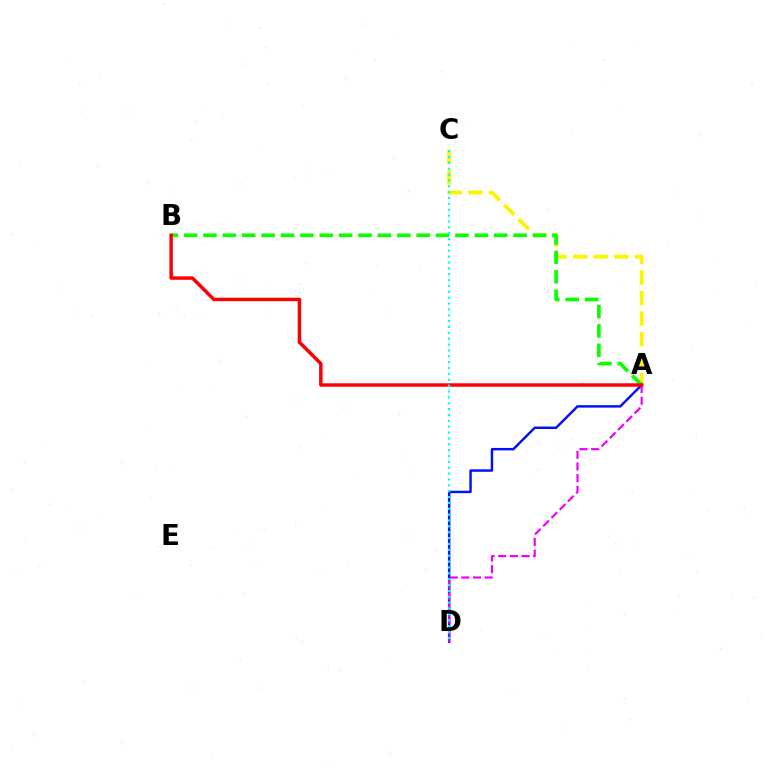{('A', 'C'): [{'color': '#fcf500', 'line_style': 'dashed', 'thickness': 2.79}], ('A', 'D'): [{'color': '#0010ff', 'line_style': 'solid', 'thickness': 1.76}, {'color': '#ee00ff', 'line_style': 'dashed', 'thickness': 1.58}], ('A', 'B'): [{'color': '#08ff00', 'line_style': 'dashed', 'thickness': 2.63}, {'color': '#ff0000', 'line_style': 'solid', 'thickness': 2.5}], ('C', 'D'): [{'color': '#00fff6', 'line_style': 'dotted', 'thickness': 1.59}]}